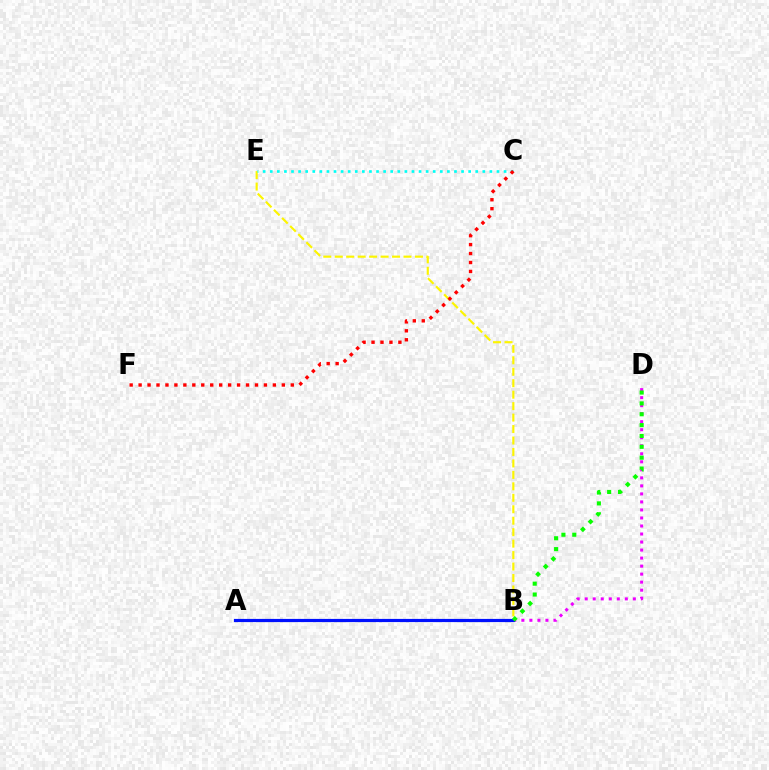{('B', 'D'): [{'color': '#ee00ff', 'line_style': 'dotted', 'thickness': 2.18}, {'color': '#08ff00', 'line_style': 'dotted', 'thickness': 2.95}], ('B', 'E'): [{'color': '#fcf500', 'line_style': 'dashed', 'thickness': 1.56}], ('A', 'B'): [{'color': '#0010ff', 'line_style': 'solid', 'thickness': 2.29}], ('C', 'E'): [{'color': '#00fff6', 'line_style': 'dotted', 'thickness': 1.93}], ('C', 'F'): [{'color': '#ff0000', 'line_style': 'dotted', 'thickness': 2.43}]}